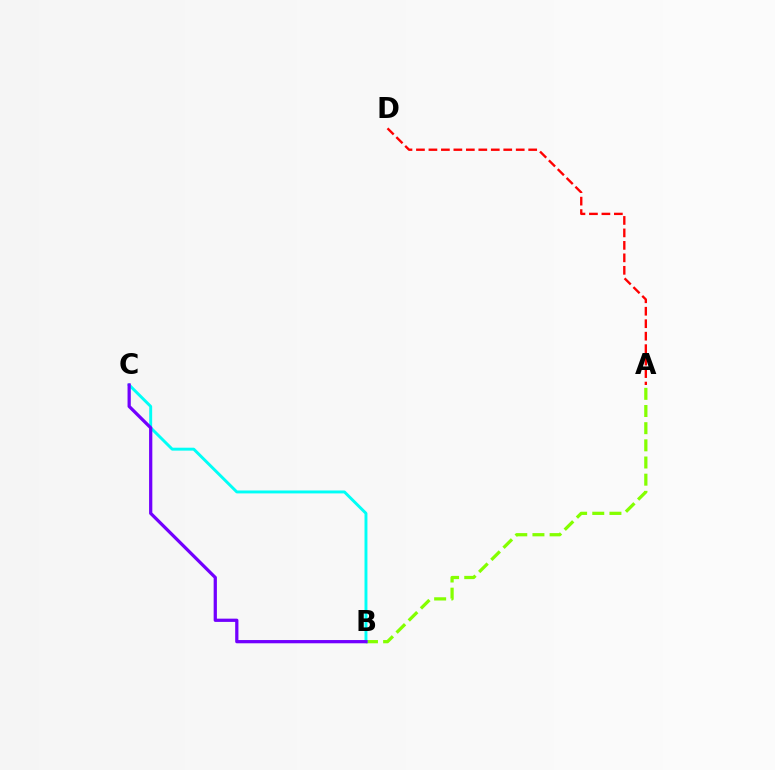{('A', 'B'): [{'color': '#84ff00', 'line_style': 'dashed', 'thickness': 2.33}], ('A', 'D'): [{'color': '#ff0000', 'line_style': 'dashed', 'thickness': 1.69}], ('B', 'C'): [{'color': '#00fff6', 'line_style': 'solid', 'thickness': 2.1}, {'color': '#7200ff', 'line_style': 'solid', 'thickness': 2.34}]}